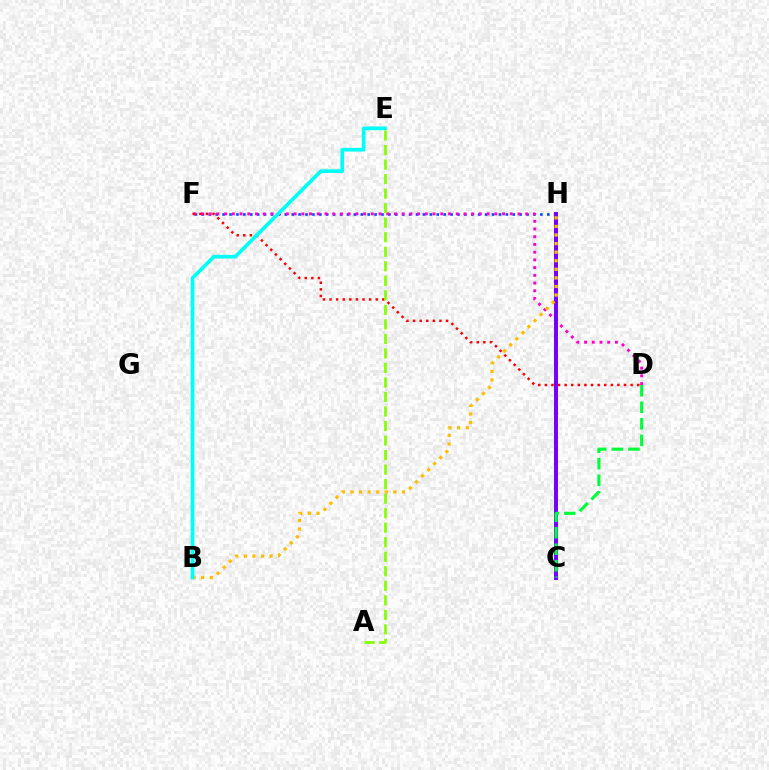{('F', 'H'): [{'color': '#004bff', 'line_style': 'dotted', 'thickness': 1.88}], ('D', 'F'): [{'color': '#ff00cf', 'line_style': 'dotted', 'thickness': 2.1}, {'color': '#ff0000', 'line_style': 'dotted', 'thickness': 1.79}], ('C', 'H'): [{'color': '#7200ff', 'line_style': 'solid', 'thickness': 2.84}], ('C', 'D'): [{'color': '#00ff39', 'line_style': 'dashed', 'thickness': 2.25}], ('B', 'H'): [{'color': '#ffbd00', 'line_style': 'dotted', 'thickness': 2.33}], ('B', 'E'): [{'color': '#00fff6', 'line_style': 'solid', 'thickness': 2.65}], ('A', 'E'): [{'color': '#84ff00', 'line_style': 'dashed', 'thickness': 1.97}]}